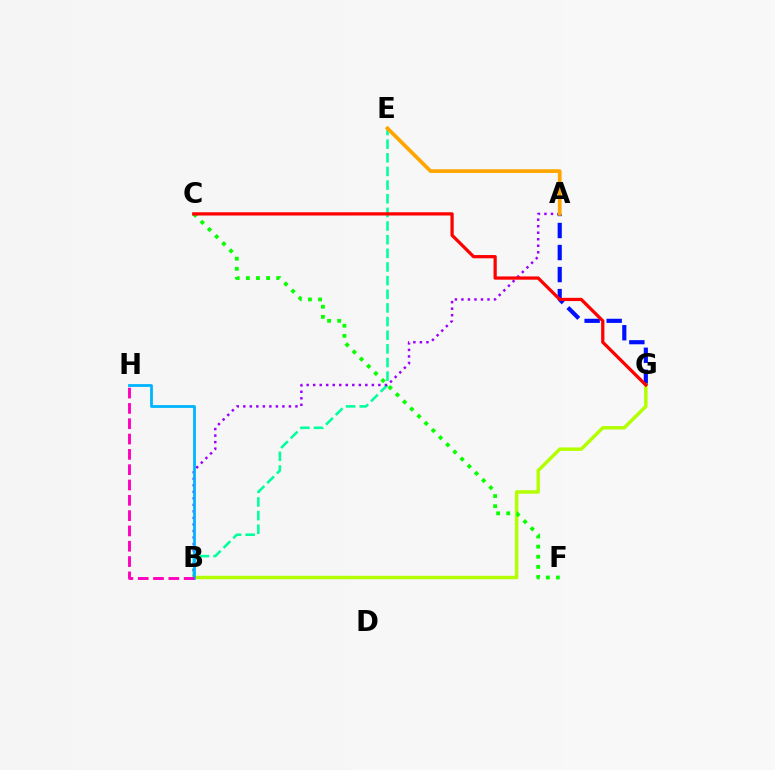{('B', 'E'): [{'color': '#00ff9d', 'line_style': 'dashed', 'thickness': 1.85}], ('A', 'B'): [{'color': '#9b00ff', 'line_style': 'dotted', 'thickness': 1.77}], ('A', 'G'): [{'color': '#0010ff', 'line_style': 'dashed', 'thickness': 2.99}], ('A', 'E'): [{'color': '#ffa500', 'line_style': 'solid', 'thickness': 2.68}], ('B', 'G'): [{'color': '#b3ff00', 'line_style': 'solid', 'thickness': 2.48}], ('B', 'H'): [{'color': '#00b5ff', 'line_style': 'solid', 'thickness': 2.01}, {'color': '#ff00bd', 'line_style': 'dashed', 'thickness': 2.08}], ('C', 'F'): [{'color': '#08ff00', 'line_style': 'dotted', 'thickness': 2.75}], ('C', 'G'): [{'color': '#ff0000', 'line_style': 'solid', 'thickness': 2.34}]}